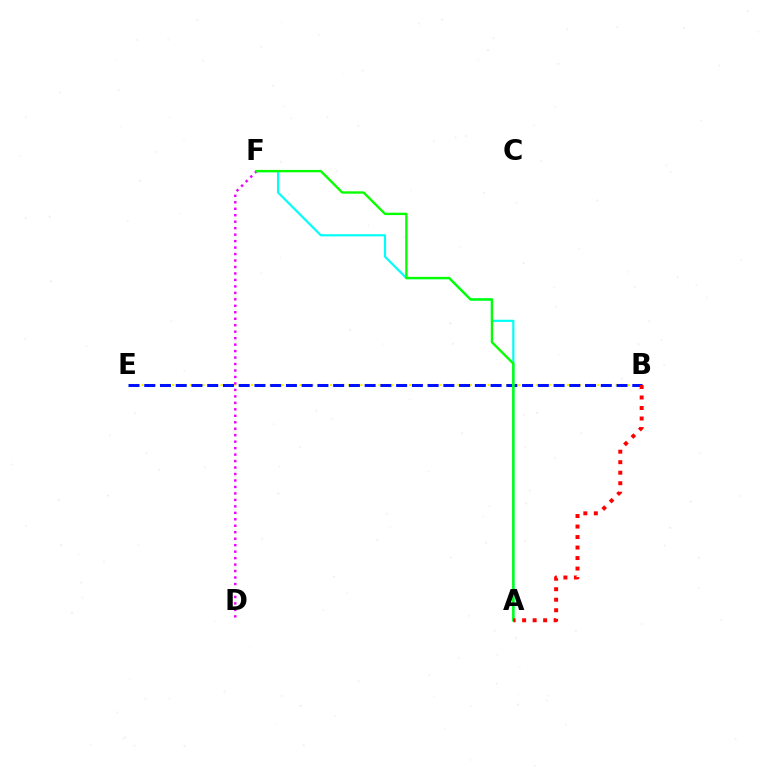{('B', 'E'): [{'color': '#fcf500', 'line_style': 'dotted', 'thickness': 1.65}, {'color': '#0010ff', 'line_style': 'dashed', 'thickness': 2.14}], ('A', 'F'): [{'color': '#00fff6', 'line_style': 'solid', 'thickness': 1.57}, {'color': '#08ff00', 'line_style': 'solid', 'thickness': 1.71}], ('D', 'F'): [{'color': '#ee00ff', 'line_style': 'dotted', 'thickness': 1.76}], ('A', 'B'): [{'color': '#ff0000', 'line_style': 'dotted', 'thickness': 2.86}]}